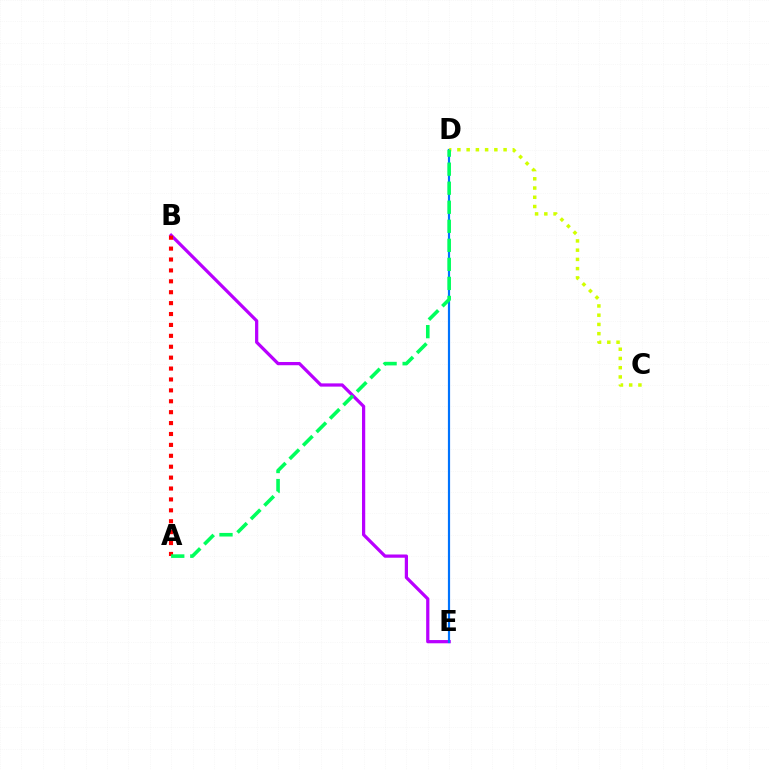{('B', 'E'): [{'color': '#b900ff', 'line_style': 'solid', 'thickness': 2.33}], ('A', 'B'): [{'color': '#ff0000', 'line_style': 'dotted', 'thickness': 2.96}], ('D', 'E'): [{'color': '#0074ff', 'line_style': 'solid', 'thickness': 1.57}], ('C', 'D'): [{'color': '#d1ff00', 'line_style': 'dotted', 'thickness': 2.51}], ('A', 'D'): [{'color': '#00ff5c', 'line_style': 'dashed', 'thickness': 2.59}]}